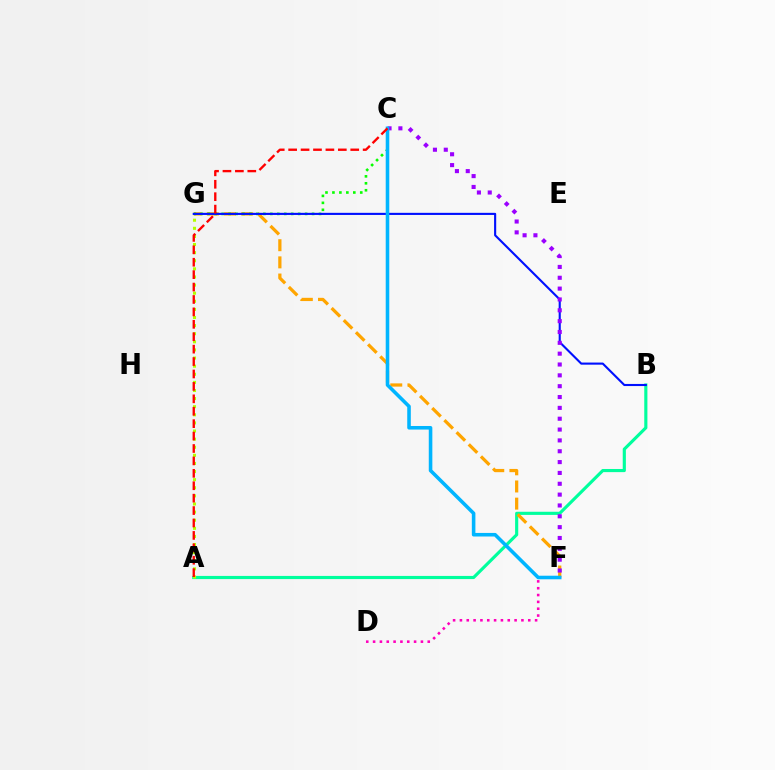{('A', 'B'): [{'color': '#00ff9d', 'line_style': 'solid', 'thickness': 2.26}], ('A', 'G'): [{'color': '#b3ff00', 'line_style': 'dotted', 'thickness': 2.2}], ('D', 'F'): [{'color': '#ff00bd', 'line_style': 'dotted', 'thickness': 1.86}], ('F', 'G'): [{'color': '#ffa500', 'line_style': 'dashed', 'thickness': 2.33}], ('C', 'G'): [{'color': '#08ff00', 'line_style': 'dotted', 'thickness': 1.89}], ('B', 'G'): [{'color': '#0010ff', 'line_style': 'solid', 'thickness': 1.52}], ('C', 'F'): [{'color': '#9b00ff', 'line_style': 'dotted', 'thickness': 2.95}, {'color': '#00b5ff', 'line_style': 'solid', 'thickness': 2.57}], ('A', 'C'): [{'color': '#ff0000', 'line_style': 'dashed', 'thickness': 1.69}]}